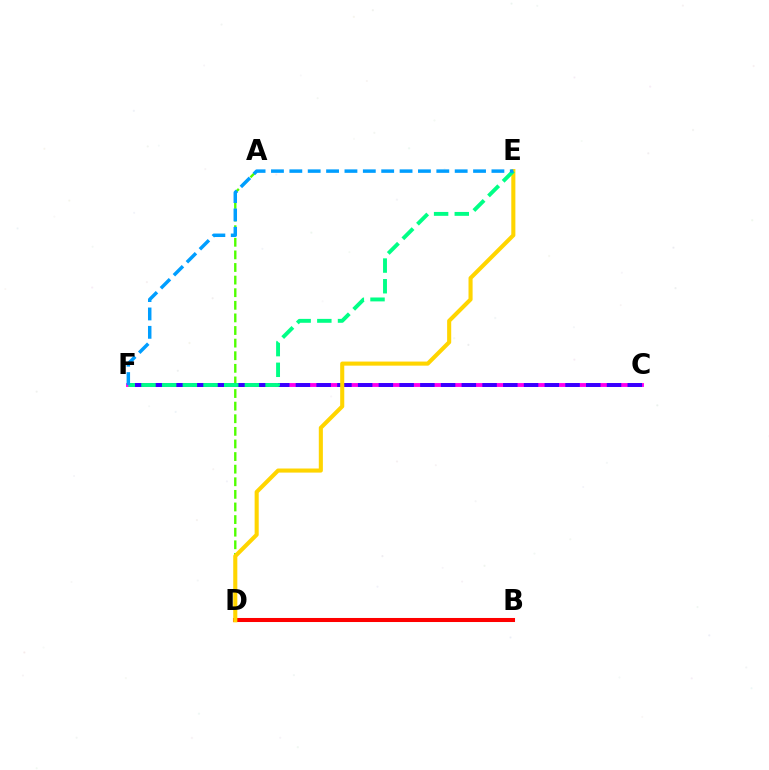{('C', 'F'): [{'color': '#ff00ed', 'line_style': 'solid', 'thickness': 2.79}, {'color': '#3700ff', 'line_style': 'dashed', 'thickness': 2.82}], ('A', 'D'): [{'color': '#4fff00', 'line_style': 'dashed', 'thickness': 1.71}], ('B', 'D'): [{'color': '#ff0000', 'line_style': 'solid', 'thickness': 2.91}], ('D', 'E'): [{'color': '#ffd500', 'line_style': 'solid', 'thickness': 2.94}], ('E', 'F'): [{'color': '#00ff86', 'line_style': 'dashed', 'thickness': 2.81}, {'color': '#009eff', 'line_style': 'dashed', 'thickness': 2.5}]}